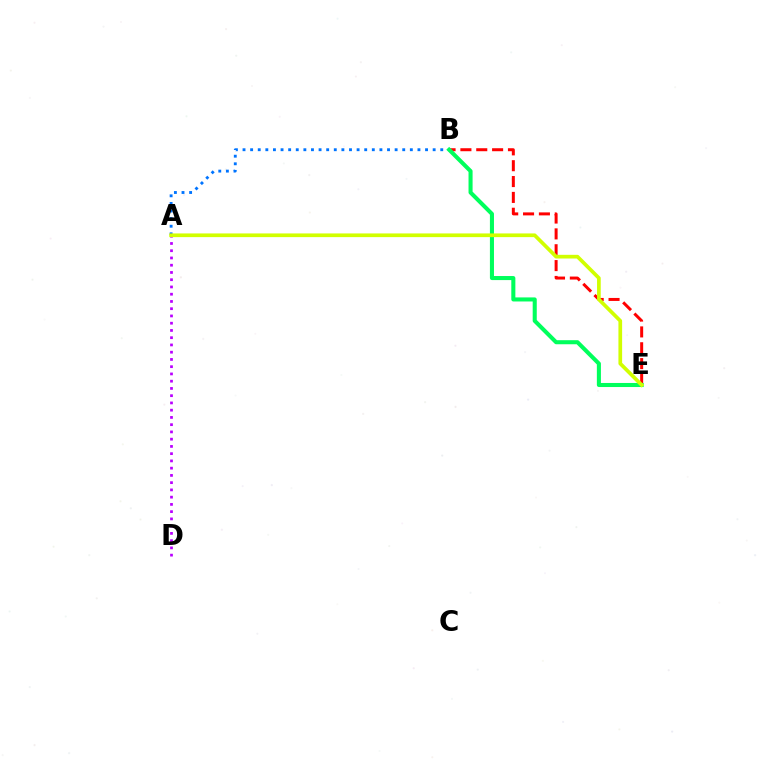{('B', 'E'): [{'color': '#ff0000', 'line_style': 'dashed', 'thickness': 2.15}, {'color': '#00ff5c', 'line_style': 'solid', 'thickness': 2.93}], ('A', 'D'): [{'color': '#b900ff', 'line_style': 'dotted', 'thickness': 1.97}], ('A', 'B'): [{'color': '#0074ff', 'line_style': 'dotted', 'thickness': 2.07}], ('A', 'E'): [{'color': '#d1ff00', 'line_style': 'solid', 'thickness': 2.66}]}